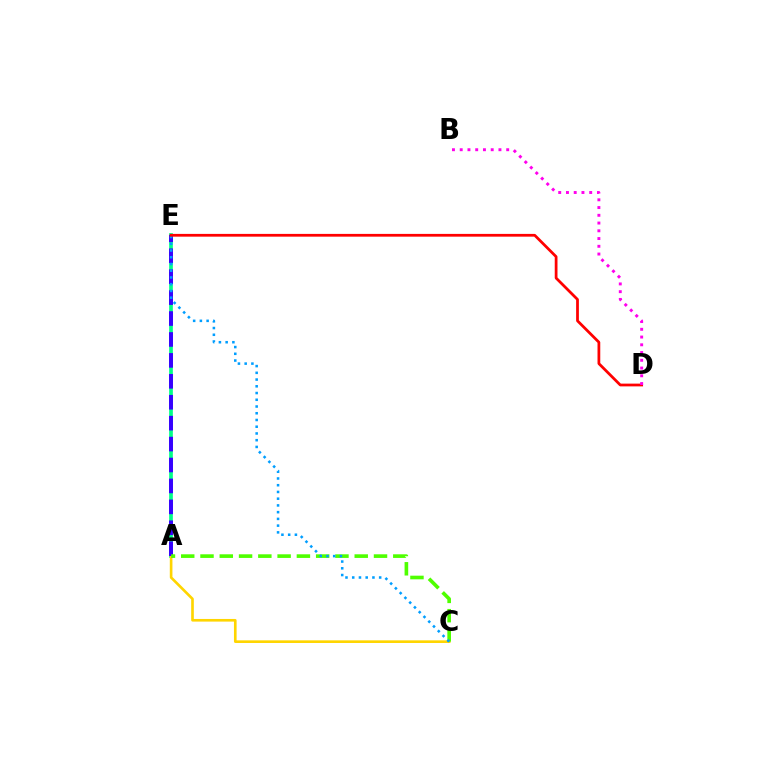{('A', 'E'): [{'color': '#00ff86', 'line_style': 'solid', 'thickness': 2.66}, {'color': '#3700ff', 'line_style': 'dashed', 'thickness': 2.84}], ('A', 'C'): [{'color': '#ffd500', 'line_style': 'solid', 'thickness': 1.9}, {'color': '#4fff00', 'line_style': 'dashed', 'thickness': 2.62}], ('C', 'E'): [{'color': '#009eff', 'line_style': 'dotted', 'thickness': 1.83}], ('D', 'E'): [{'color': '#ff0000', 'line_style': 'solid', 'thickness': 1.98}], ('B', 'D'): [{'color': '#ff00ed', 'line_style': 'dotted', 'thickness': 2.11}]}